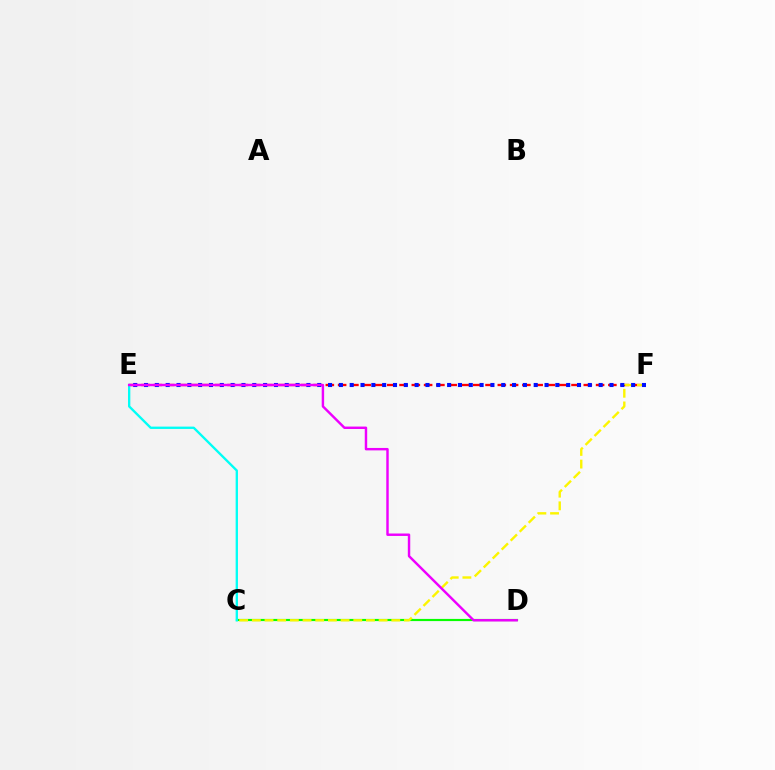{('C', 'D'): [{'color': '#08ff00', 'line_style': 'solid', 'thickness': 1.56}], ('E', 'F'): [{'color': '#ff0000', 'line_style': 'dashed', 'thickness': 1.67}, {'color': '#0010ff', 'line_style': 'dotted', 'thickness': 2.94}], ('C', 'F'): [{'color': '#fcf500', 'line_style': 'dashed', 'thickness': 1.72}], ('C', 'E'): [{'color': '#00fff6', 'line_style': 'solid', 'thickness': 1.68}], ('D', 'E'): [{'color': '#ee00ff', 'line_style': 'solid', 'thickness': 1.75}]}